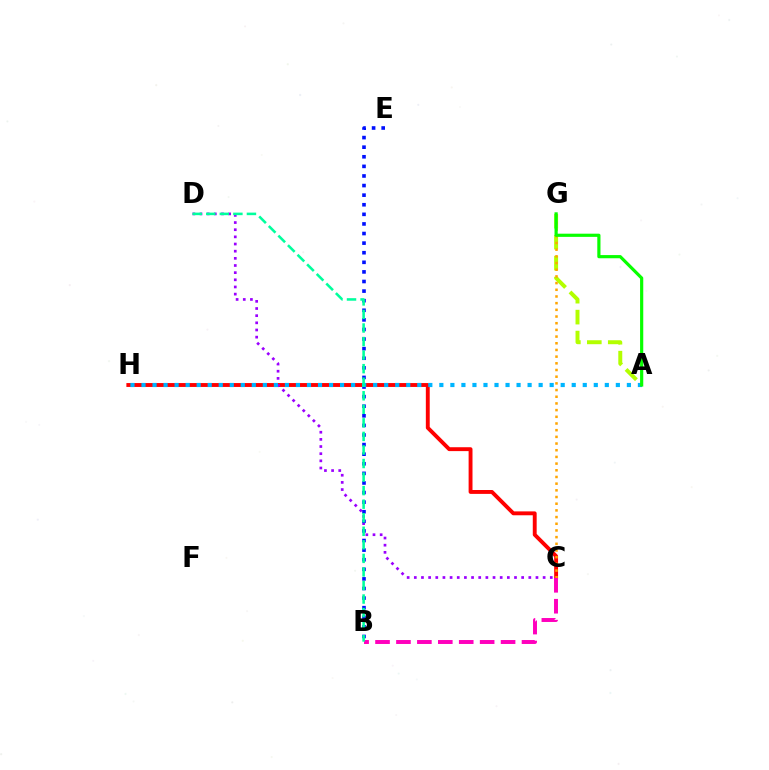{('A', 'G'): [{'color': '#b3ff00', 'line_style': 'dashed', 'thickness': 2.85}, {'color': '#08ff00', 'line_style': 'solid', 'thickness': 2.29}], ('C', 'H'): [{'color': '#ff0000', 'line_style': 'solid', 'thickness': 2.8}], ('C', 'D'): [{'color': '#9b00ff', 'line_style': 'dotted', 'thickness': 1.94}], ('B', 'E'): [{'color': '#0010ff', 'line_style': 'dotted', 'thickness': 2.61}], ('A', 'H'): [{'color': '#00b5ff', 'line_style': 'dotted', 'thickness': 3.0}], ('C', 'G'): [{'color': '#ffa500', 'line_style': 'dotted', 'thickness': 1.82}], ('B', 'C'): [{'color': '#ff00bd', 'line_style': 'dashed', 'thickness': 2.84}], ('B', 'D'): [{'color': '#00ff9d', 'line_style': 'dashed', 'thickness': 1.84}]}